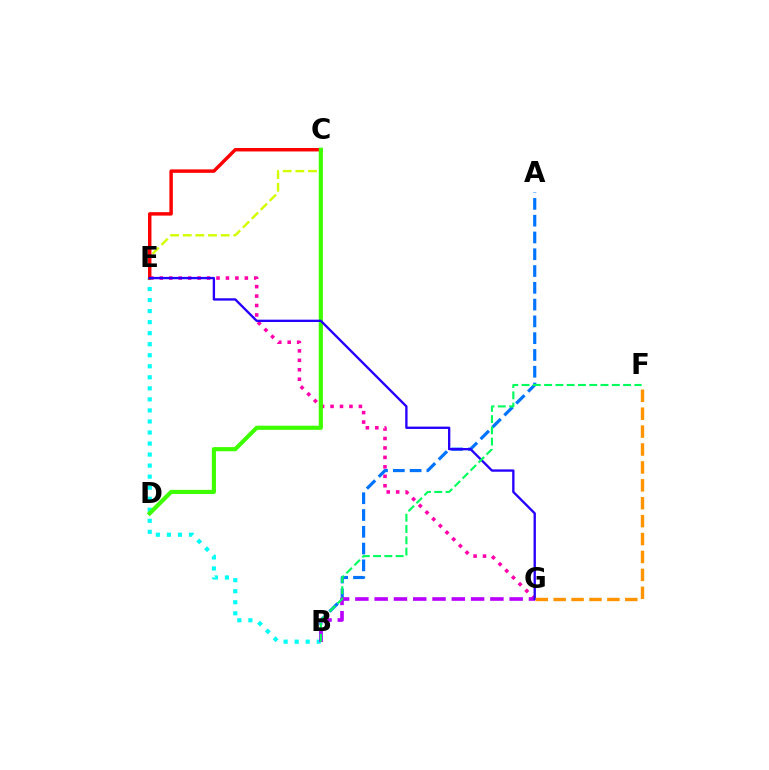{('E', 'G'): [{'color': '#ff00ac', 'line_style': 'dotted', 'thickness': 2.57}, {'color': '#2500ff', 'line_style': 'solid', 'thickness': 1.68}], ('C', 'E'): [{'color': '#d1ff00', 'line_style': 'dashed', 'thickness': 1.72}, {'color': '#ff0000', 'line_style': 'solid', 'thickness': 2.48}], ('B', 'E'): [{'color': '#00fff6', 'line_style': 'dotted', 'thickness': 3.0}], ('A', 'B'): [{'color': '#0074ff', 'line_style': 'dashed', 'thickness': 2.28}], ('B', 'G'): [{'color': '#b900ff', 'line_style': 'dashed', 'thickness': 2.62}], ('C', 'D'): [{'color': '#3dff00', 'line_style': 'solid', 'thickness': 2.98}], ('B', 'F'): [{'color': '#00ff5c', 'line_style': 'dashed', 'thickness': 1.53}], ('F', 'G'): [{'color': '#ff9400', 'line_style': 'dashed', 'thickness': 2.43}]}